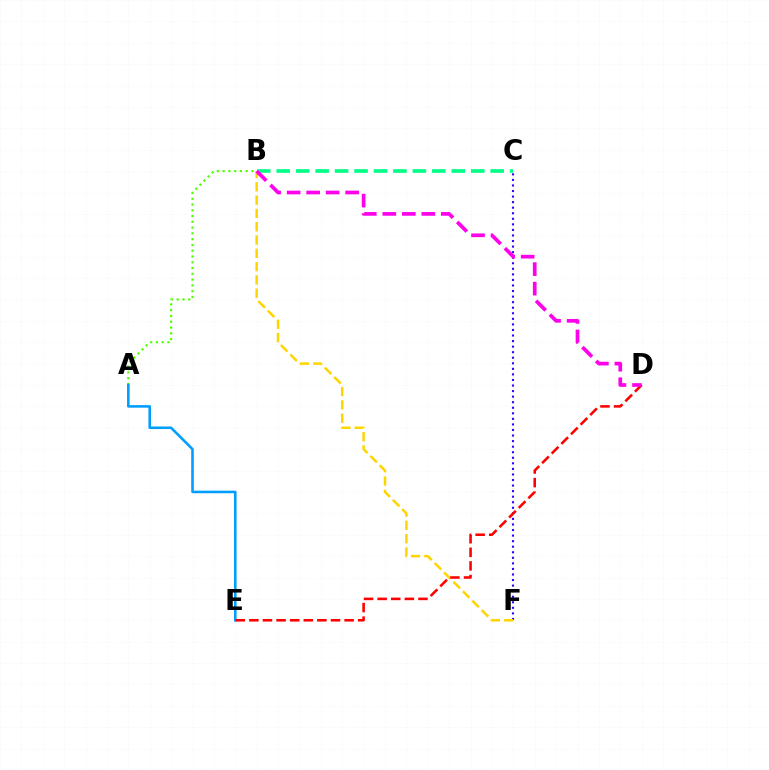{('A', 'B'): [{'color': '#4fff00', 'line_style': 'dotted', 'thickness': 1.57}], ('C', 'F'): [{'color': '#3700ff', 'line_style': 'dotted', 'thickness': 1.51}], ('B', 'F'): [{'color': '#ffd500', 'line_style': 'dashed', 'thickness': 1.81}], ('A', 'E'): [{'color': '#009eff', 'line_style': 'solid', 'thickness': 1.86}], ('B', 'C'): [{'color': '#00ff86', 'line_style': 'dashed', 'thickness': 2.64}], ('D', 'E'): [{'color': '#ff0000', 'line_style': 'dashed', 'thickness': 1.85}], ('B', 'D'): [{'color': '#ff00ed', 'line_style': 'dashed', 'thickness': 2.65}]}